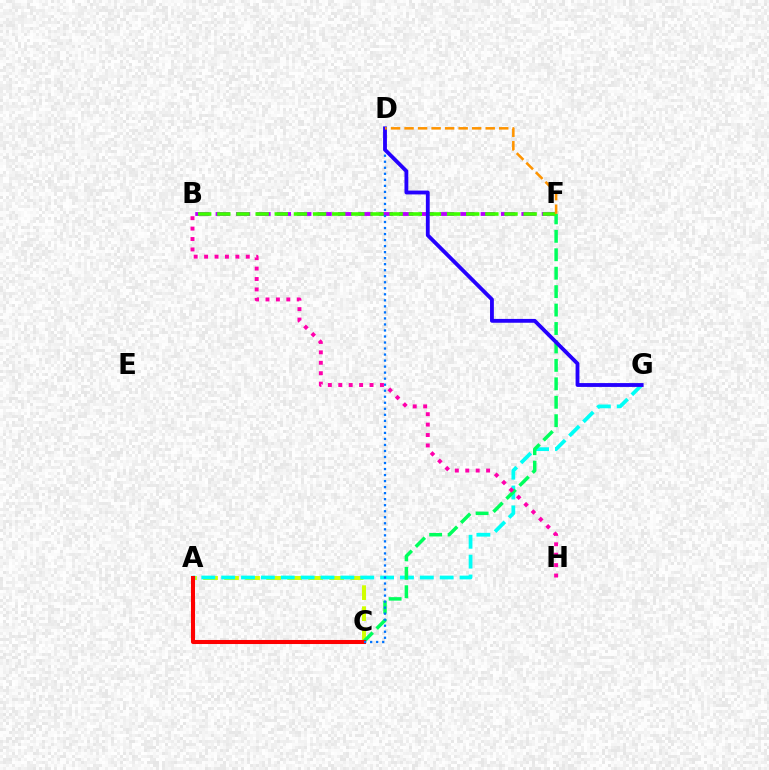{('B', 'F'): [{'color': '#b900ff', 'line_style': 'dashed', 'thickness': 2.77}, {'color': '#3dff00', 'line_style': 'dashed', 'thickness': 2.6}], ('A', 'C'): [{'color': '#d1ff00', 'line_style': 'dashed', 'thickness': 2.85}, {'color': '#ff0000', 'line_style': 'solid', 'thickness': 2.92}], ('A', 'G'): [{'color': '#00fff6', 'line_style': 'dashed', 'thickness': 2.7}], ('C', 'F'): [{'color': '#00ff5c', 'line_style': 'dashed', 'thickness': 2.5}], ('C', 'D'): [{'color': '#0074ff', 'line_style': 'dotted', 'thickness': 1.64}], ('D', 'G'): [{'color': '#2500ff', 'line_style': 'solid', 'thickness': 2.76}], ('B', 'H'): [{'color': '#ff00ac', 'line_style': 'dotted', 'thickness': 2.83}], ('D', 'F'): [{'color': '#ff9400', 'line_style': 'dashed', 'thickness': 1.84}]}